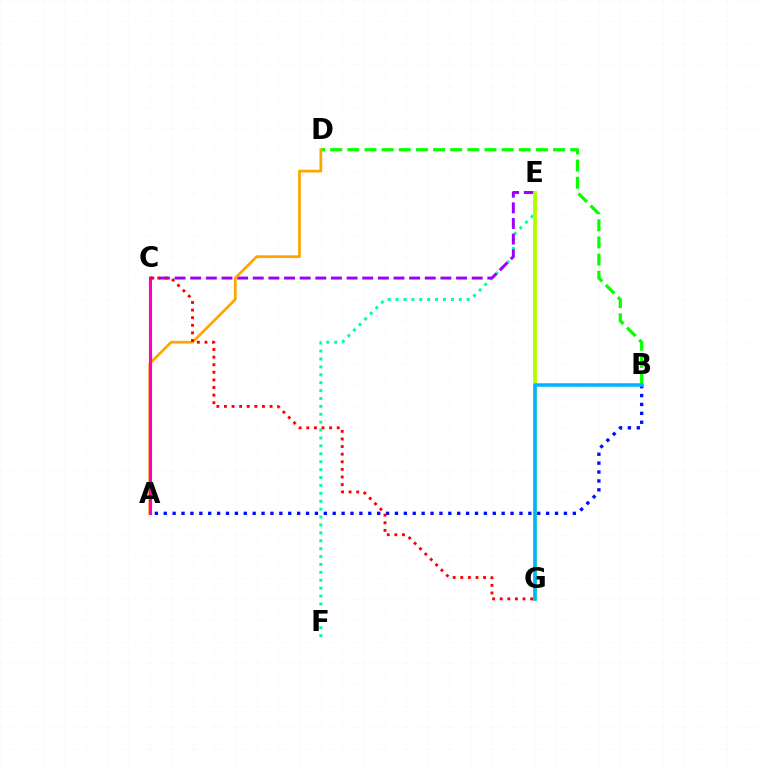{('E', 'F'): [{'color': '#00ff9d', 'line_style': 'dotted', 'thickness': 2.15}], ('B', 'D'): [{'color': '#08ff00', 'line_style': 'dashed', 'thickness': 2.33}], ('C', 'E'): [{'color': '#9b00ff', 'line_style': 'dashed', 'thickness': 2.12}], ('A', 'D'): [{'color': '#ffa500', 'line_style': 'solid', 'thickness': 1.97}], ('E', 'G'): [{'color': '#b3ff00', 'line_style': 'solid', 'thickness': 2.76}], ('A', 'C'): [{'color': '#ff00bd', 'line_style': 'solid', 'thickness': 2.23}], ('A', 'B'): [{'color': '#0010ff', 'line_style': 'dotted', 'thickness': 2.42}], ('B', 'G'): [{'color': '#00b5ff', 'line_style': 'solid', 'thickness': 2.54}], ('C', 'G'): [{'color': '#ff0000', 'line_style': 'dotted', 'thickness': 2.07}]}